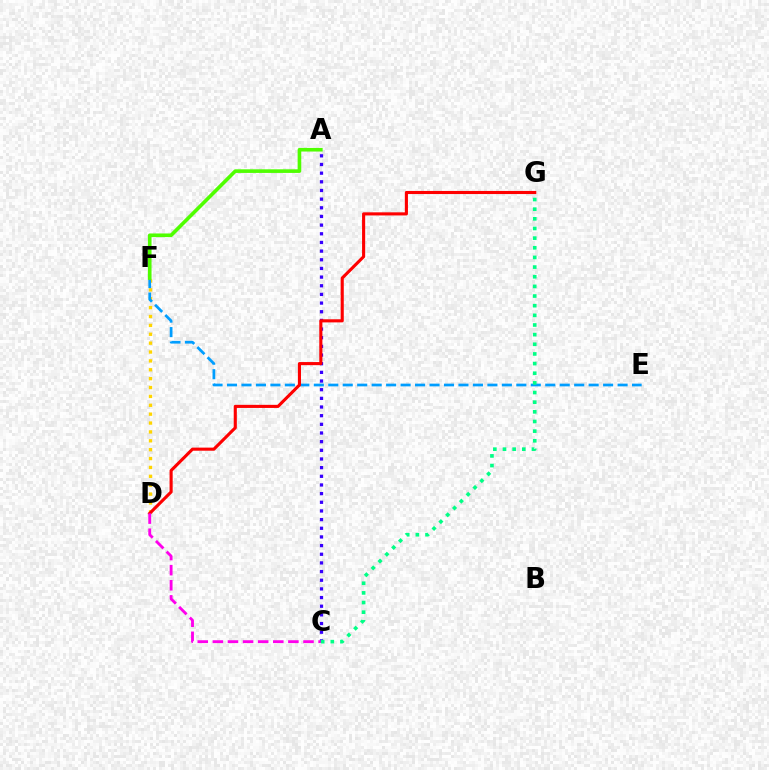{('D', 'F'): [{'color': '#ffd500', 'line_style': 'dotted', 'thickness': 2.41}], ('E', 'F'): [{'color': '#009eff', 'line_style': 'dashed', 'thickness': 1.97}], ('A', 'C'): [{'color': '#3700ff', 'line_style': 'dotted', 'thickness': 2.35}], ('A', 'F'): [{'color': '#4fff00', 'line_style': 'solid', 'thickness': 2.61}], ('D', 'G'): [{'color': '#ff0000', 'line_style': 'solid', 'thickness': 2.24}], ('C', 'D'): [{'color': '#ff00ed', 'line_style': 'dashed', 'thickness': 2.05}], ('C', 'G'): [{'color': '#00ff86', 'line_style': 'dotted', 'thickness': 2.62}]}